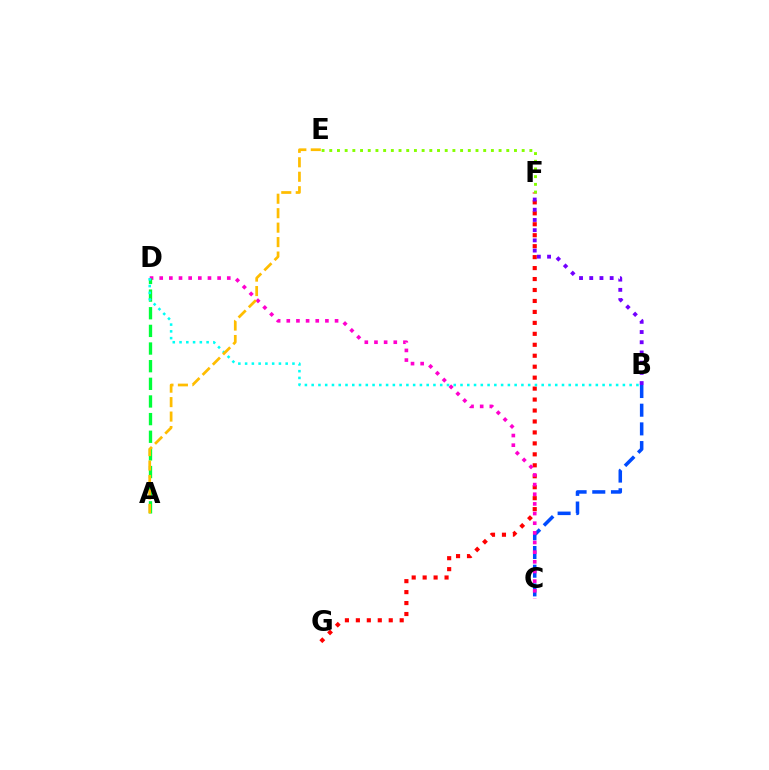{('B', 'C'): [{'color': '#004bff', 'line_style': 'dashed', 'thickness': 2.54}], ('F', 'G'): [{'color': '#ff0000', 'line_style': 'dotted', 'thickness': 2.98}], ('C', 'D'): [{'color': '#ff00cf', 'line_style': 'dotted', 'thickness': 2.62}], ('A', 'D'): [{'color': '#00ff39', 'line_style': 'dashed', 'thickness': 2.4}], ('B', 'D'): [{'color': '#00fff6', 'line_style': 'dotted', 'thickness': 1.84}], ('B', 'F'): [{'color': '#7200ff', 'line_style': 'dotted', 'thickness': 2.77}], ('A', 'E'): [{'color': '#ffbd00', 'line_style': 'dashed', 'thickness': 1.96}], ('E', 'F'): [{'color': '#84ff00', 'line_style': 'dotted', 'thickness': 2.09}]}